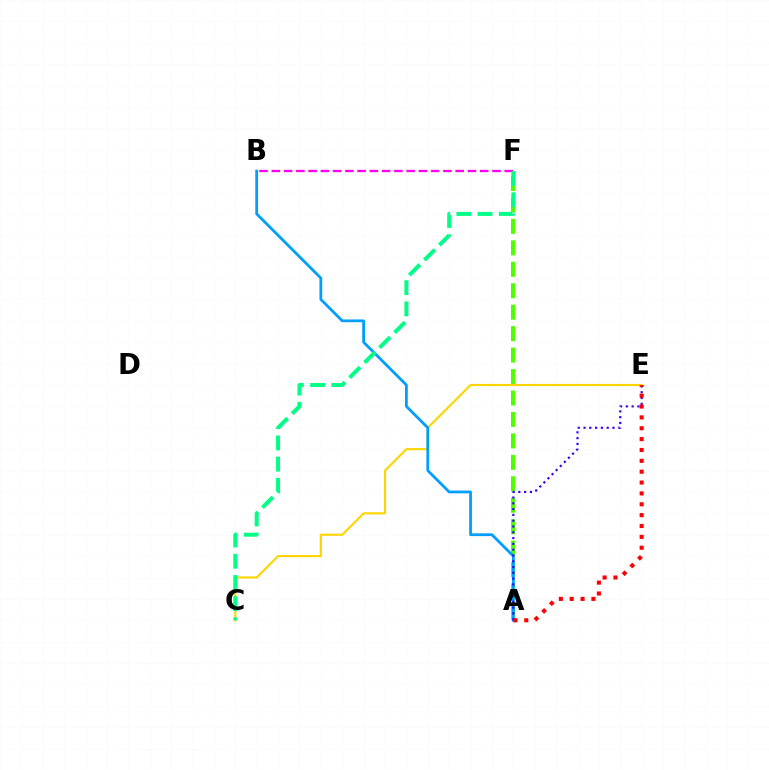{('A', 'F'): [{'color': '#4fff00', 'line_style': 'dashed', 'thickness': 2.91}], ('C', 'E'): [{'color': '#ffd500', 'line_style': 'solid', 'thickness': 1.55}], ('B', 'F'): [{'color': '#ff00ed', 'line_style': 'dashed', 'thickness': 1.67}], ('A', 'B'): [{'color': '#009eff', 'line_style': 'solid', 'thickness': 2.0}], ('C', 'F'): [{'color': '#00ff86', 'line_style': 'dashed', 'thickness': 2.88}], ('A', 'E'): [{'color': '#3700ff', 'line_style': 'dotted', 'thickness': 1.57}, {'color': '#ff0000', 'line_style': 'dotted', 'thickness': 2.95}]}